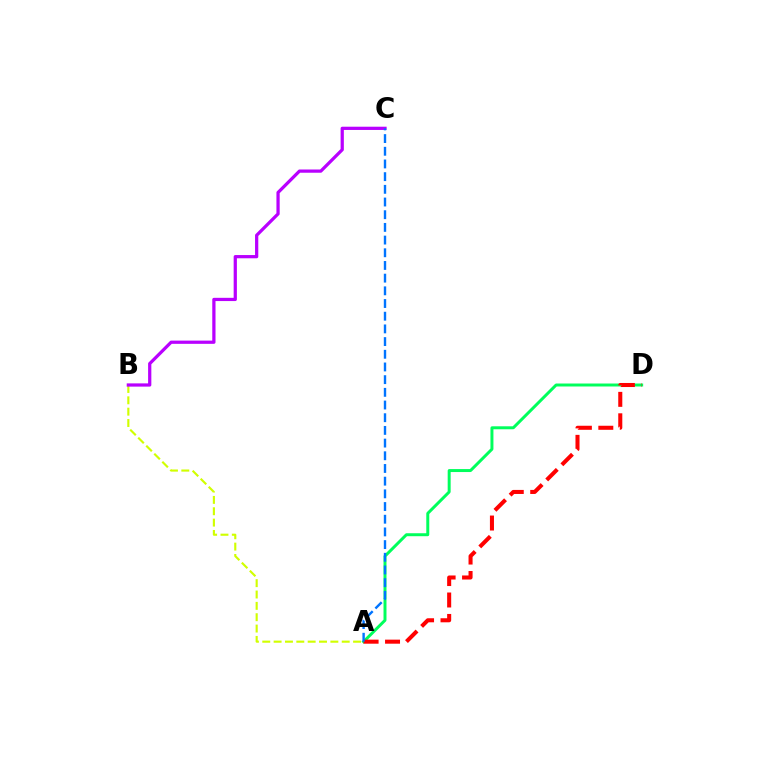{('A', 'B'): [{'color': '#d1ff00', 'line_style': 'dashed', 'thickness': 1.54}], ('A', 'D'): [{'color': '#00ff5c', 'line_style': 'solid', 'thickness': 2.14}, {'color': '#ff0000', 'line_style': 'dashed', 'thickness': 2.91}], ('B', 'C'): [{'color': '#b900ff', 'line_style': 'solid', 'thickness': 2.33}], ('A', 'C'): [{'color': '#0074ff', 'line_style': 'dashed', 'thickness': 1.72}]}